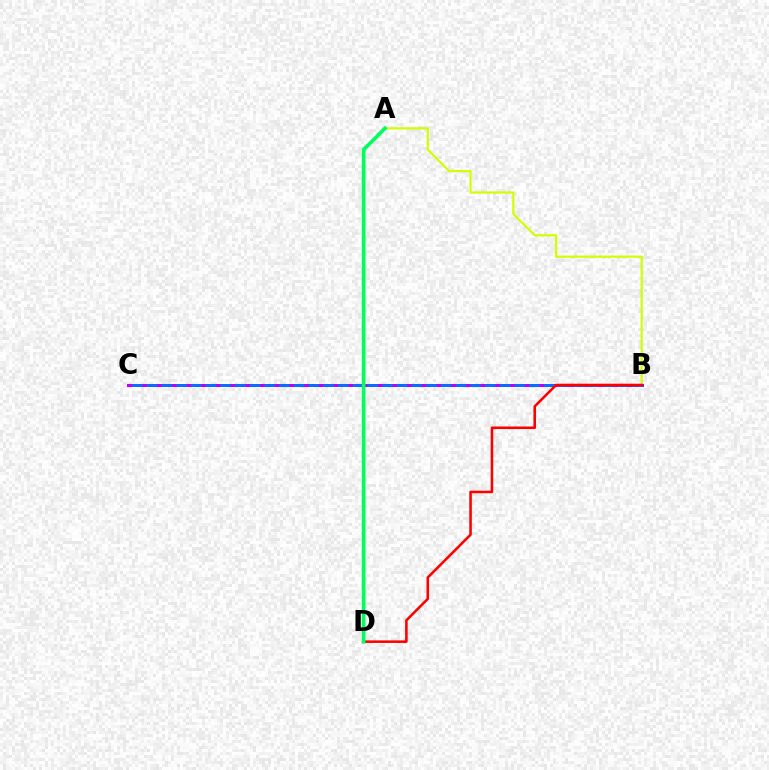{('A', 'B'): [{'color': '#d1ff00', 'line_style': 'solid', 'thickness': 1.58}], ('B', 'C'): [{'color': '#b900ff', 'line_style': 'solid', 'thickness': 2.15}, {'color': '#0074ff', 'line_style': 'dashed', 'thickness': 2.0}], ('B', 'D'): [{'color': '#ff0000', 'line_style': 'solid', 'thickness': 1.84}], ('A', 'D'): [{'color': '#00ff5c', 'line_style': 'solid', 'thickness': 2.65}]}